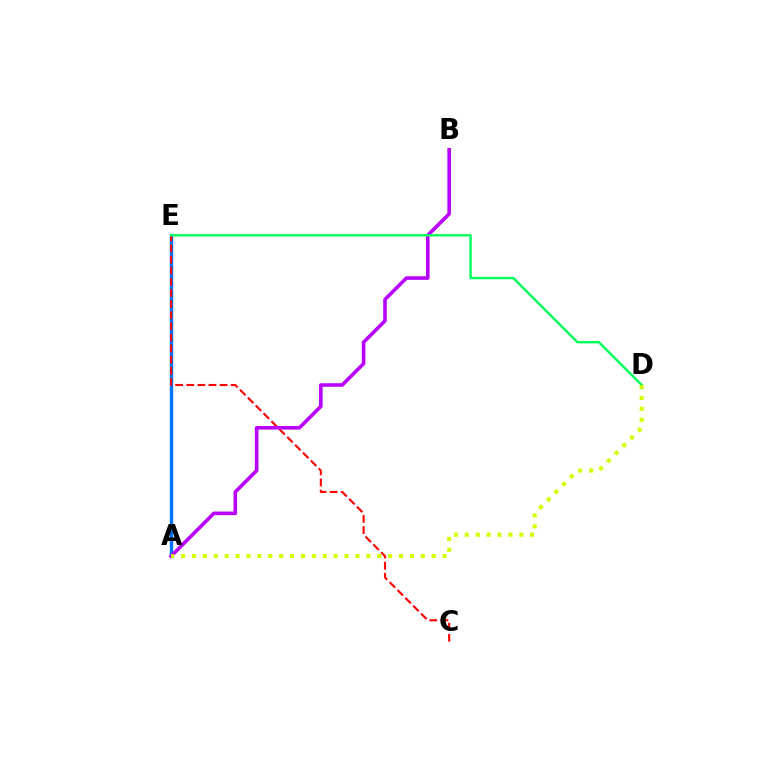{('A', 'E'): [{'color': '#0074ff', 'line_style': 'solid', 'thickness': 2.43}], ('C', 'E'): [{'color': '#ff0000', 'line_style': 'dashed', 'thickness': 1.51}], ('A', 'B'): [{'color': '#b900ff', 'line_style': 'solid', 'thickness': 2.58}], ('D', 'E'): [{'color': '#00ff5c', 'line_style': 'solid', 'thickness': 1.72}], ('A', 'D'): [{'color': '#d1ff00', 'line_style': 'dotted', 'thickness': 2.96}]}